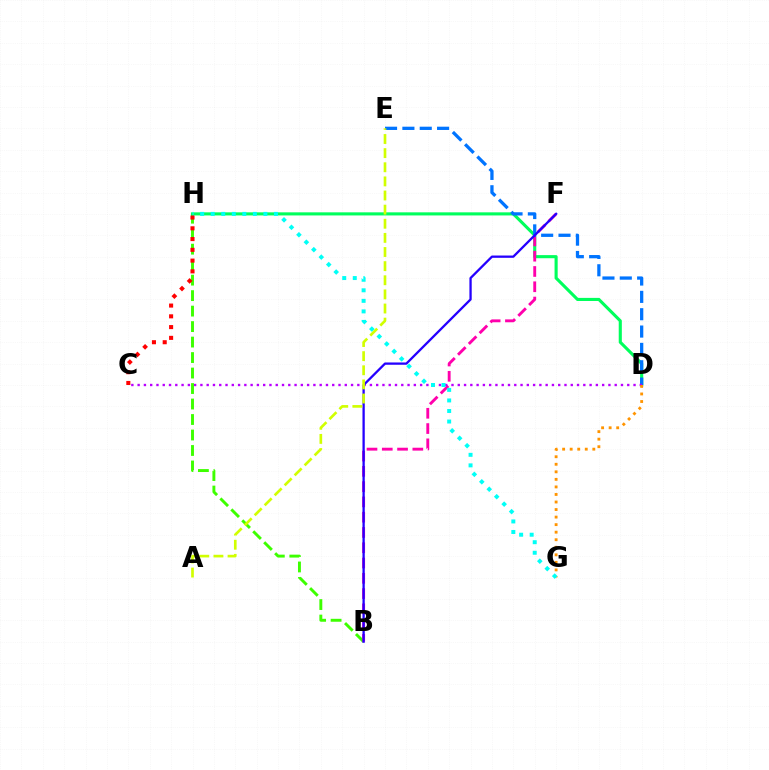{('B', 'H'): [{'color': '#3dff00', 'line_style': 'dashed', 'thickness': 2.1}], ('D', 'H'): [{'color': '#00ff5c', 'line_style': 'solid', 'thickness': 2.24}], ('B', 'F'): [{'color': '#ff00ac', 'line_style': 'dashed', 'thickness': 2.08}, {'color': '#2500ff', 'line_style': 'solid', 'thickness': 1.65}], ('D', 'E'): [{'color': '#0074ff', 'line_style': 'dashed', 'thickness': 2.36}], ('C', 'D'): [{'color': '#b900ff', 'line_style': 'dotted', 'thickness': 1.71}], ('D', 'G'): [{'color': '#ff9400', 'line_style': 'dotted', 'thickness': 2.05}], ('G', 'H'): [{'color': '#00fff6', 'line_style': 'dotted', 'thickness': 2.86}], ('C', 'H'): [{'color': '#ff0000', 'line_style': 'dotted', 'thickness': 2.92}], ('A', 'E'): [{'color': '#d1ff00', 'line_style': 'dashed', 'thickness': 1.92}]}